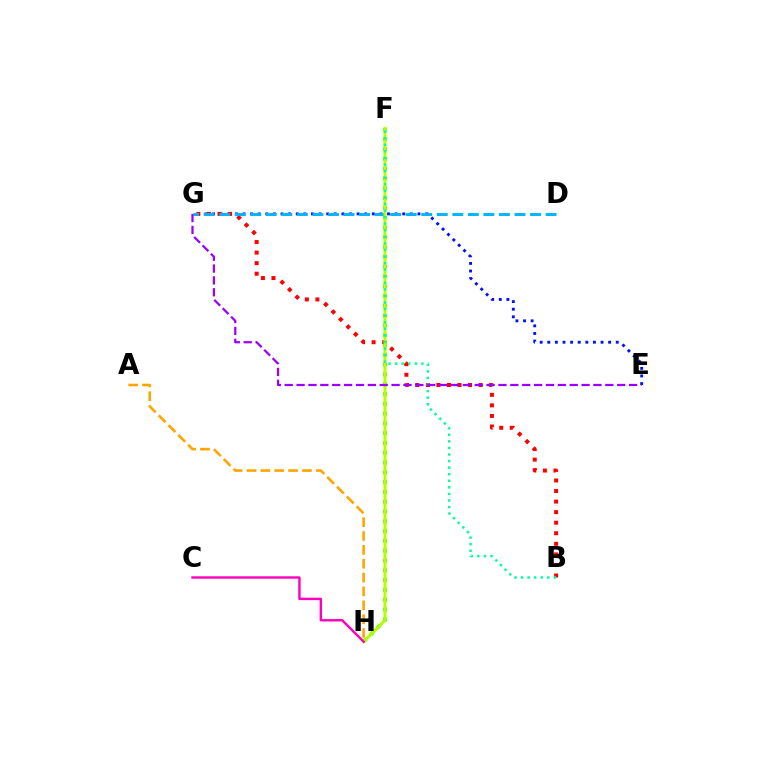{('A', 'H'): [{'color': '#ffa500', 'line_style': 'dashed', 'thickness': 1.88}], ('E', 'G'): [{'color': '#0010ff', 'line_style': 'dotted', 'thickness': 2.07}, {'color': '#9b00ff', 'line_style': 'dashed', 'thickness': 1.61}], ('F', 'H'): [{'color': '#08ff00', 'line_style': 'dotted', 'thickness': 2.66}, {'color': '#b3ff00', 'line_style': 'solid', 'thickness': 2.16}], ('B', 'G'): [{'color': '#ff0000', 'line_style': 'dotted', 'thickness': 2.87}], ('D', 'G'): [{'color': '#00b5ff', 'line_style': 'dashed', 'thickness': 2.11}], ('C', 'H'): [{'color': '#ff00bd', 'line_style': 'solid', 'thickness': 1.74}], ('B', 'F'): [{'color': '#00ff9d', 'line_style': 'dotted', 'thickness': 1.78}]}